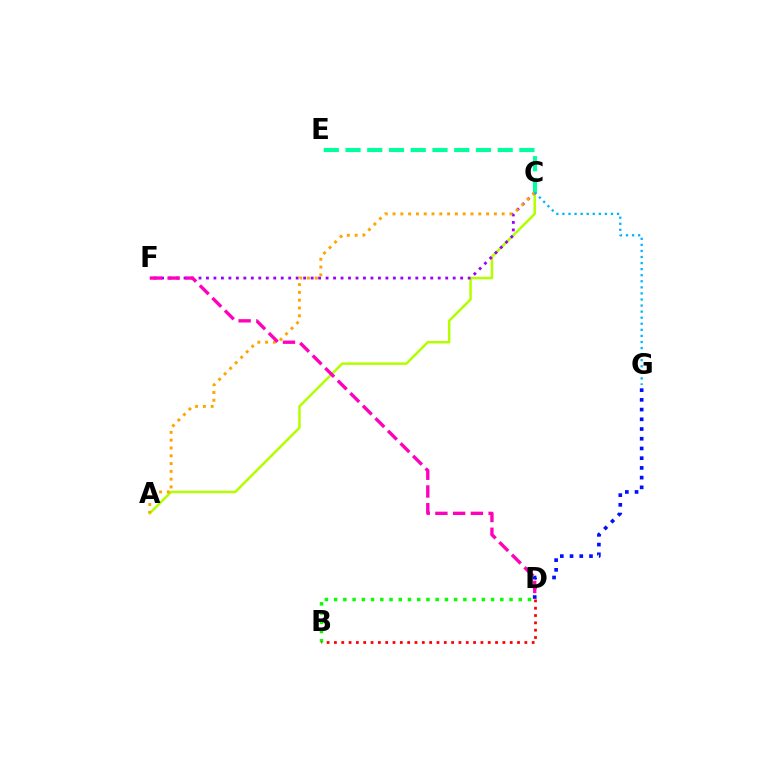{('D', 'G'): [{'color': '#0010ff', 'line_style': 'dotted', 'thickness': 2.64}], ('A', 'C'): [{'color': '#b3ff00', 'line_style': 'solid', 'thickness': 1.8}, {'color': '#ffa500', 'line_style': 'dotted', 'thickness': 2.12}], ('C', 'E'): [{'color': '#00ff9d', 'line_style': 'dashed', 'thickness': 2.95}], ('C', 'F'): [{'color': '#9b00ff', 'line_style': 'dotted', 'thickness': 2.03}], ('B', 'D'): [{'color': '#08ff00', 'line_style': 'dotted', 'thickness': 2.51}, {'color': '#ff0000', 'line_style': 'dotted', 'thickness': 1.99}], ('D', 'F'): [{'color': '#ff00bd', 'line_style': 'dashed', 'thickness': 2.41}], ('C', 'G'): [{'color': '#00b5ff', 'line_style': 'dotted', 'thickness': 1.65}]}